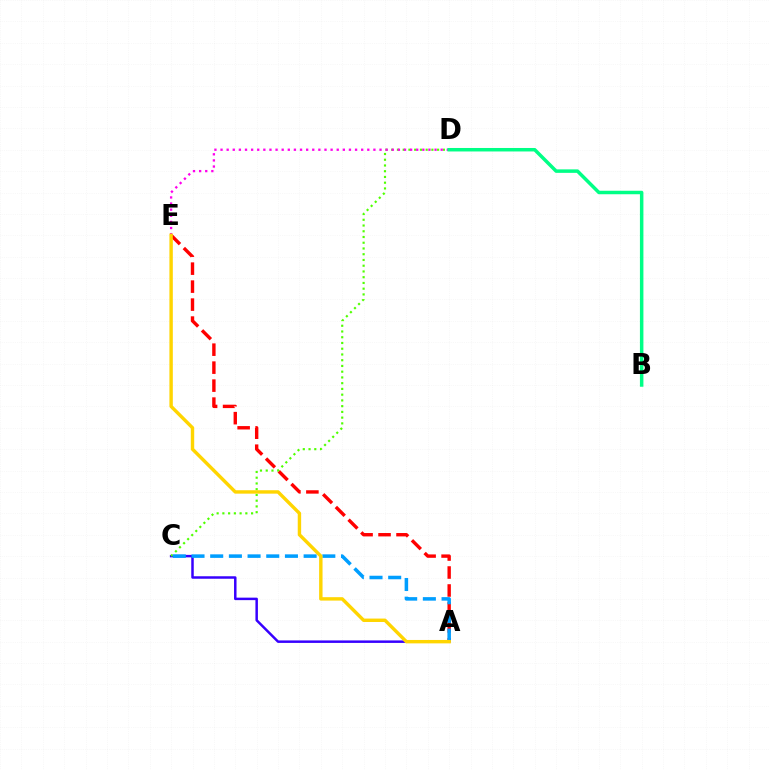{('A', 'E'): [{'color': '#ff0000', 'line_style': 'dashed', 'thickness': 2.44}, {'color': '#ffd500', 'line_style': 'solid', 'thickness': 2.46}], ('A', 'C'): [{'color': '#3700ff', 'line_style': 'solid', 'thickness': 1.79}, {'color': '#009eff', 'line_style': 'dashed', 'thickness': 2.54}], ('C', 'D'): [{'color': '#4fff00', 'line_style': 'dotted', 'thickness': 1.56}], ('D', 'E'): [{'color': '#ff00ed', 'line_style': 'dotted', 'thickness': 1.66}], ('B', 'D'): [{'color': '#00ff86', 'line_style': 'solid', 'thickness': 2.51}]}